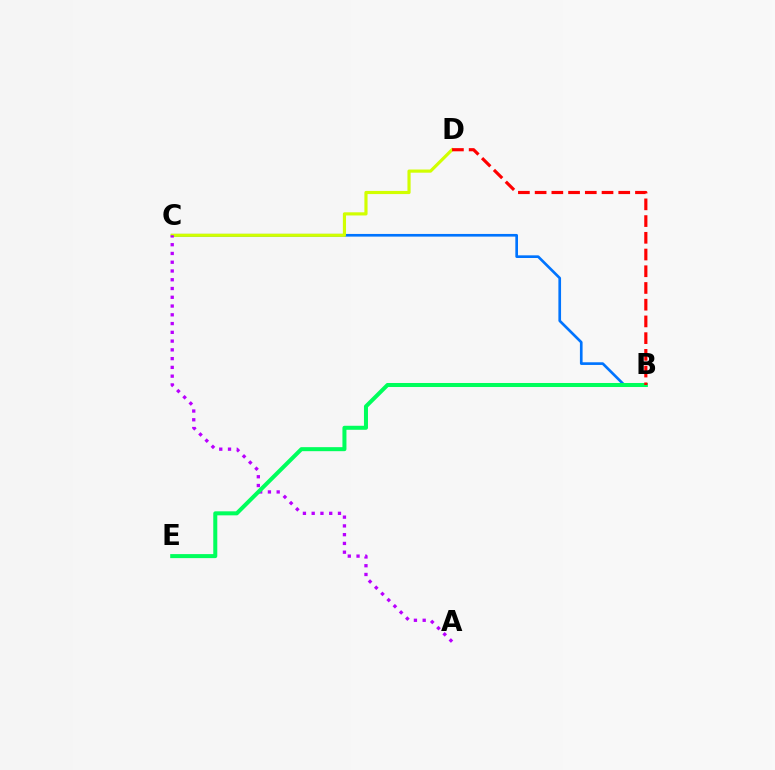{('B', 'C'): [{'color': '#0074ff', 'line_style': 'solid', 'thickness': 1.92}], ('C', 'D'): [{'color': '#d1ff00', 'line_style': 'solid', 'thickness': 2.27}], ('A', 'C'): [{'color': '#b900ff', 'line_style': 'dotted', 'thickness': 2.38}], ('B', 'E'): [{'color': '#00ff5c', 'line_style': 'solid', 'thickness': 2.89}], ('B', 'D'): [{'color': '#ff0000', 'line_style': 'dashed', 'thickness': 2.27}]}